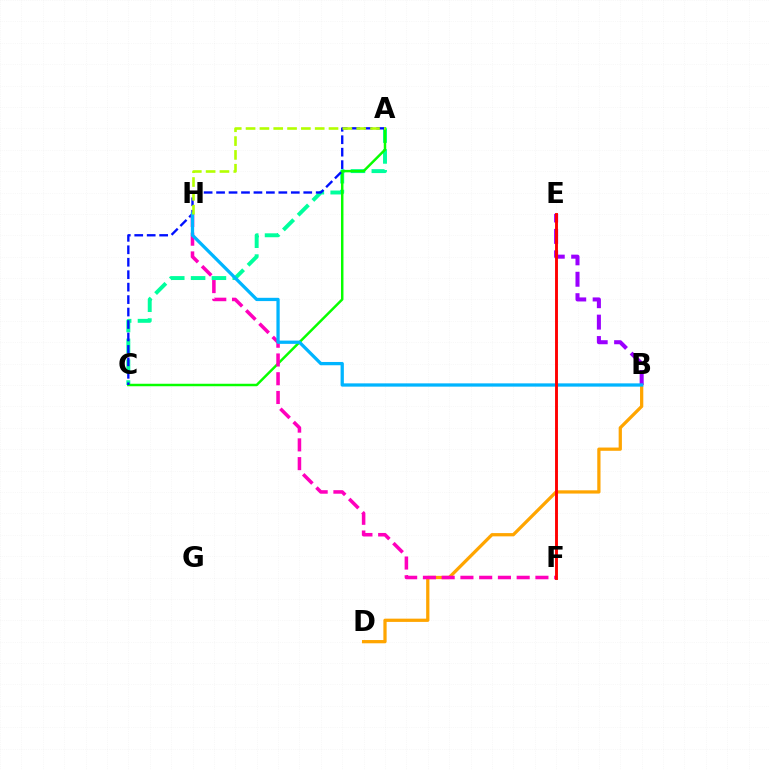{('A', 'C'): [{'color': '#00ff9d', 'line_style': 'dashed', 'thickness': 2.83}, {'color': '#08ff00', 'line_style': 'solid', 'thickness': 1.78}, {'color': '#0010ff', 'line_style': 'dashed', 'thickness': 1.69}], ('B', 'D'): [{'color': '#ffa500', 'line_style': 'solid', 'thickness': 2.34}], ('B', 'E'): [{'color': '#9b00ff', 'line_style': 'dashed', 'thickness': 2.91}], ('F', 'H'): [{'color': '#ff00bd', 'line_style': 'dashed', 'thickness': 2.55}], ('B', 'H'): [{'color': '#00b5ff', 'line_style': 'solid', 'thickness': 2.36}], ('E', 'F'): [{'color': '#ff0000', 'line_style': 'solid', 'thickness': 2.09}], ('A', 'H'): [{'color': '#b3ff00', 'line_style': 'dashed', 'thickness': 1.88}]}